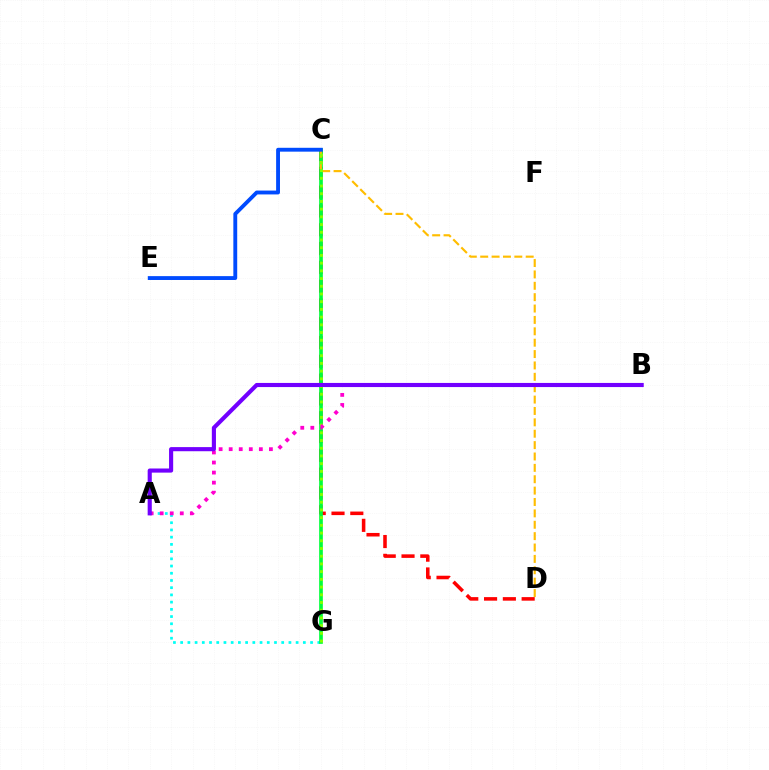{('A', 'G'): [{'color': '#00fff6', 'line_style': 'dotted', 'thickness': 1.96}], ('C', 'D'): [{'color': '#ff0000', 'line_style': 'dashed', 'thickness': 2.55}, {'color': '#ffbd00', 'line_style': 'dashed', 'thickness': 1.55}], ('C', 'G'): [{'color': '#00ff39', 'line_style': 'solid', 'thickness': 2.65}, {'color': '#84ff00', 'line_style': 'dotted', 'thickness': 2.1}], ('A', 'B'): [{'color': '#ff00cf', 'line_style': 'dotted', 'thickness': 2.73}, {'color': '#7200ff', 'line_style': 'solid', 'thickness': 2.97}], ('C', 'E'): [{'color': '#004bff', 'line_style': 'solid', 'thickness': 2.78}]}